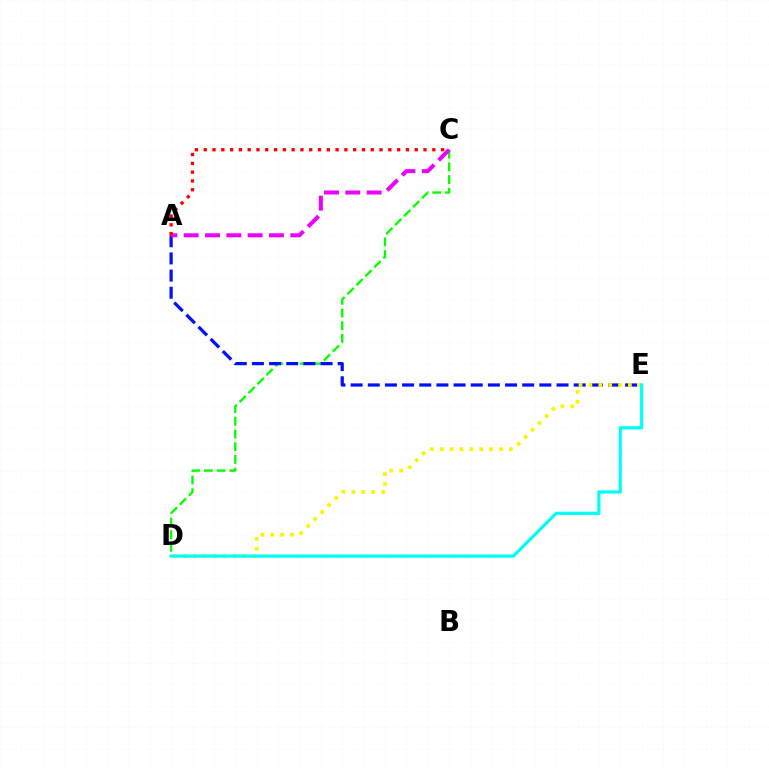{('C', 'D'): [{'color': '#08ff00', 'line_style': 'dashed', 'thickness': 1.72}], ('A', 'E'): [{'color': '#0010ff', 'line_style': 'dashed', 'thickness': 2.33}], ('A', 'C'): [{'color': '#ee00ff', 'line_style': 'dashed', 'thickness': 2.9}, {'color': '#ff0000', 'line_style': 'dotted', 'thickness': 2.39}], ('D', 'E'): [{'color': '#fcf500', 'line_style': 'dotted', 'thickness': 2.69}, {'color': '#00fff6', 'line_style': 'solid', 'thickness': 2.31}]}